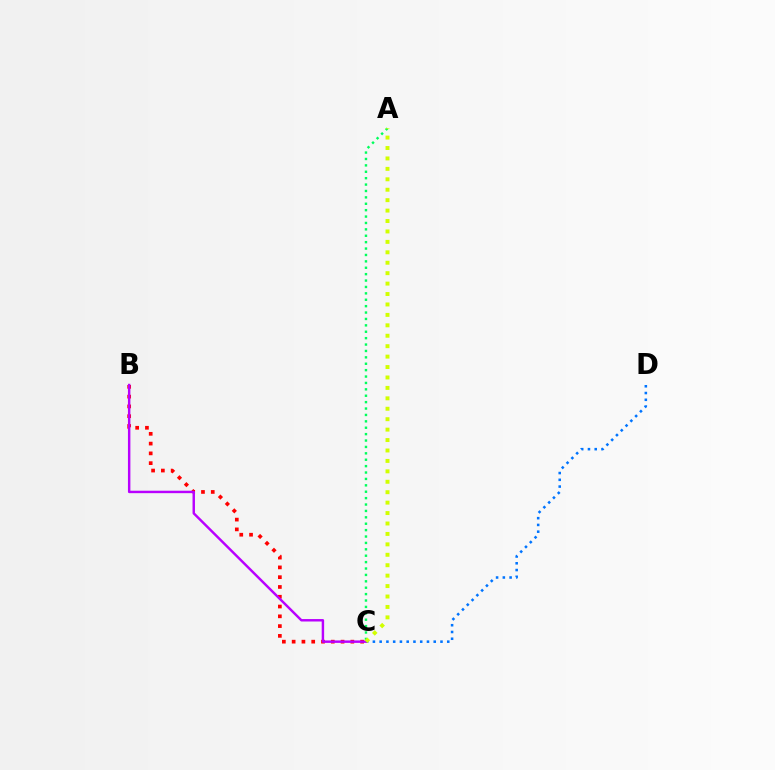{('C', 'D'): [{'color': '#0074ff', 'line_style': 'dotted', 'thickness': 1.84}], ('B', 'C'): [{'color': '#ff0000', 'line_style': 'dotted', 'thickness': 2.66}, {'color': '#b900ff', 'line_style': 'solid', 'thickness': 1.76}], ('A', 'C'): [{'color': '#00ff5c', 'line_style': 'dotted', 'thickness': 1.74}, {'color': '#d1ff00', 'line_style': 'dotted', 'thickness': 2.83}]}